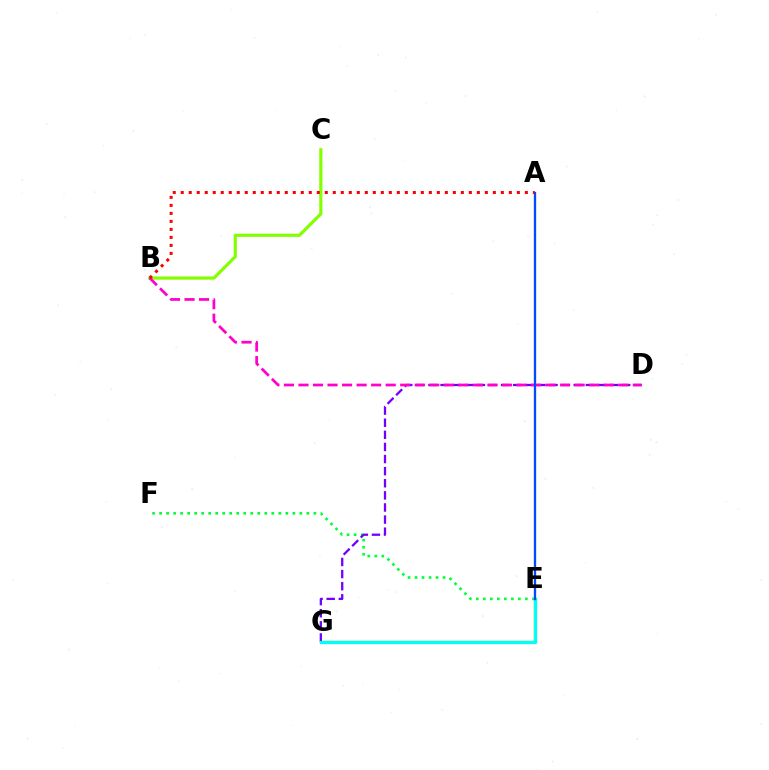{('E', 'F'): [{'color': '#00ff39', 'line_style': 'dotted', 'thickness': 1.91}], ('E', 'G'): [{'color': '#ffbd00', 'line_style': 'solid', 'thickness': 1.75}, {'color': '#00fff6', 'line_style': 'solid', 'thickness': 2.37}], ('B', 'C'): [{'color': '#84ff00', 'line_style': 'solid', 'thickness': 2.29}], ('D', 'G'): [{'color': '#7200ff', 'line_style': 'dashed', 'thickness': 1.64}], ('B', 'D'): [{'color': '#ff00cf', 'line_style': 'dashed', 'thickness': 1.97}], ('A', 'E'): [{'color': '#004bff', 'line_style': 'solid', 'thickness': 1.68}], ('A', 'B'): [{'color': '#ff0000', 'line_style': 'dotted', 'thickness': 2.17}]}